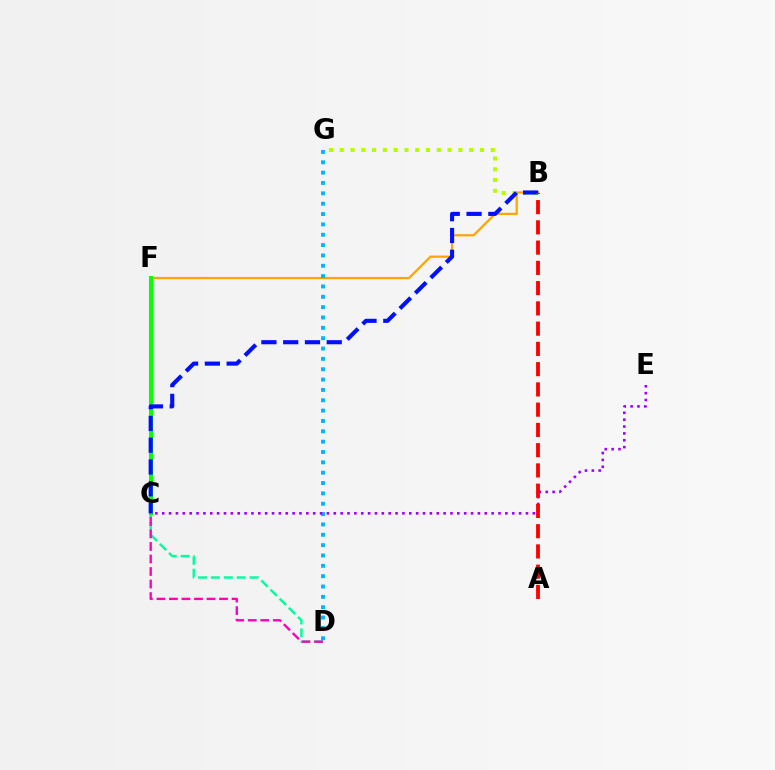{('B', 'F'): [{'color': '#ffa500', 'line_style': 'solid', 'thickness': 1.63}], ('C', 'D'): [{'color': '#00ff9d', 'line_style': 'dashed', 'thickness': 1.75}, {'color': '#ff00bd', 'line_style': 'dashed', 'thickness': 1.7}], ('B', 'G'): [{'color': '#b3ff00', 'line_style': 'dotted', 'thickness': 2.93}], ('D', 'G'): [{'color': '#00b5ff', 'line_style': 'dotted', 'thickness': 2.81}], ('C', 'F'): [{'color': '#08ff00', 'line_style': 'solid', 'thickness': 2.92}], ('C', 'E'): [{'color': '#9b00ff', 'line_style': 'dotted', 'thickness': 1.86}], ('B', 'C'): [{'color': '#0010ff', 'line_style': 'dashed', 'thickness': 2.96}], ('A', 'B'): [{'color': '#ff0000', 'line_style': 'dashed', 'thickness': 2.75}]}